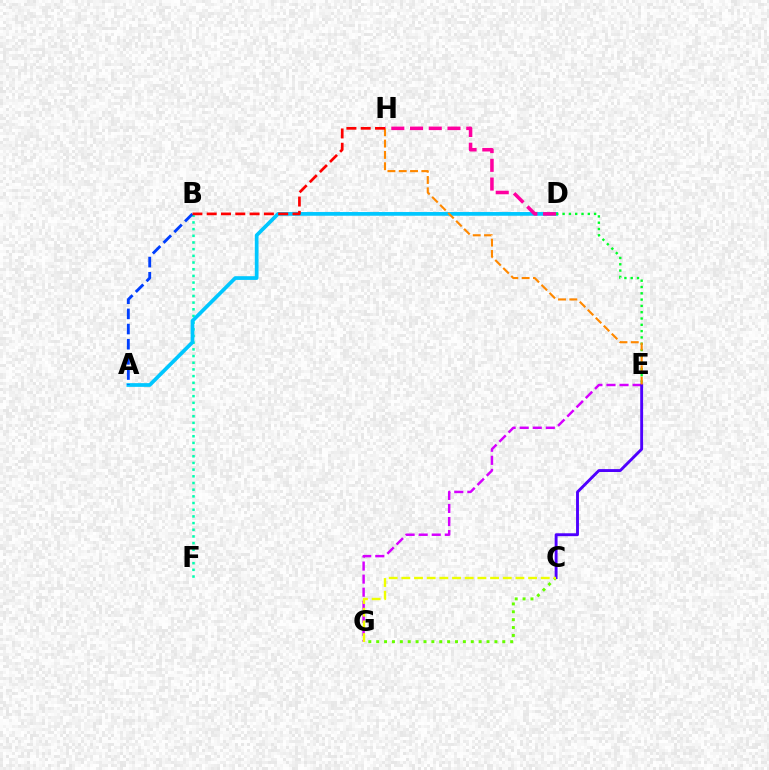{('E', 'G'): [{'color': '#d600ff', 'line_style': 'dashed', 'thickness': 1.77}], ('C', 'G'): [{'color': '#66ff00', 'line_style': 'dotted', 'thickness': 2.14}, {'color': '#eeff00', 'line_style': 'dashed', 'thickness': 1.72}], ('B', 'F'): [{'color': '#00ffaf', 'line_style': 'dotted', 'thickness': 1.82}], ('C', 'E'): [{'color': '#4f00ff', 'line_style': 'solid', 'thickness': 2.08}], ('A', 'D'): [{'color': '#00c7ff', 'line_style': 'solid', 'thickness': 2.68}], ('D', 'H'): [{'color': '#ff00a0', 'line_style': 'dashed', 'thickness': 2.54}], ('D', 'E'): [{'color': '#00ff27', 'line_style': 'dotted', 'thickness': 1.71}], ('E', 'H'): [{'color': '#ff8800', 'line_style': 'dashed', 'thickness': 1.54}], ('A', 'B'): [{'color': '#003fff', 'line_style': 'dashed', 'thickness': 2.06}], ('B', 'H'): [{'color': '#ff0000', 'line_style': 'dashed', 'thickness': 1.94}]}